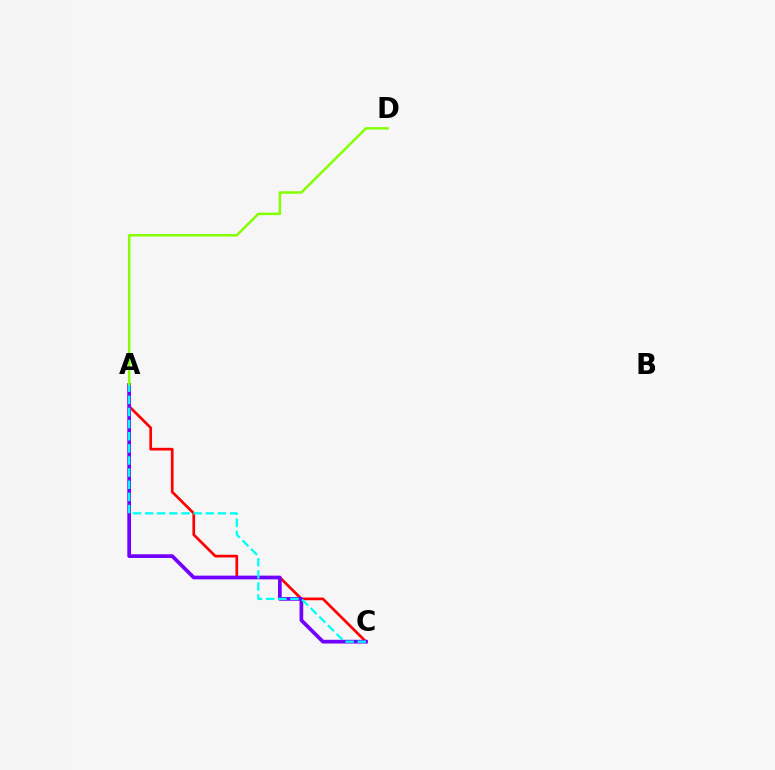{('A', 'C'): [{'color': '#ff0000', 'line_style': 'solid', 'thickness': 1.94}, {'color': '#7200ff', 'line_style': 'solid', 'thickness': 2.67}, {'color': '#00fff6', 'line_style': 'dashed', 'thickness': 1.65}], ('A', 'D'): [{'color': '#84ff00', 'line_style': 'solid', 'thickness': 1.8}]}